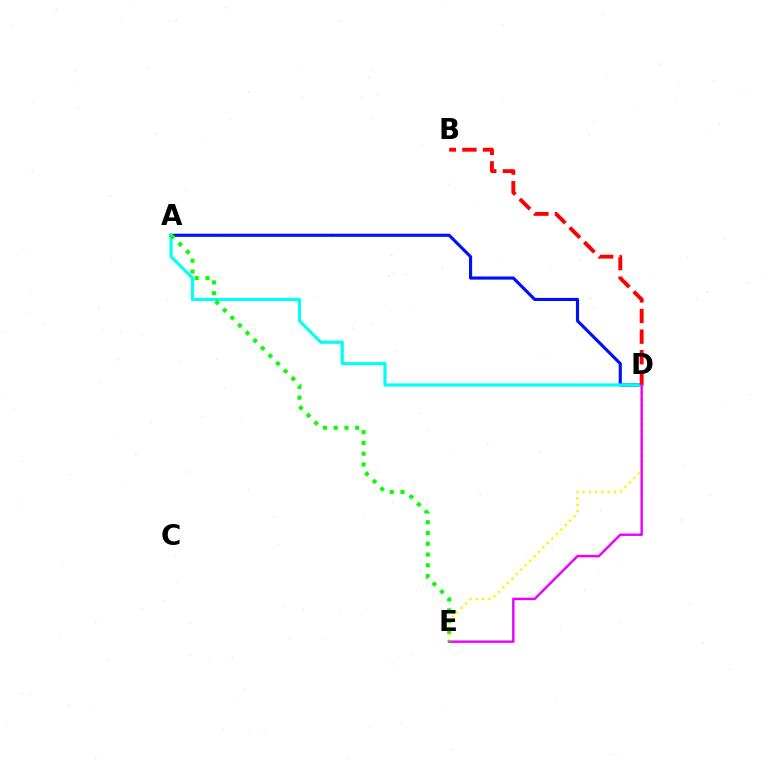{('A', 'D'): [{'color': '#0010ff', 'line_style': 'solid', 'thickness': 2.25}, {'color': '#00fff6', 'line_style': 'solid', 'thickness': 2.27}], ('D', 'E'): [{'color': '#fcf500', 'line_style': 'dotted', 'thickness': 1.71}, {'color': '#ee00ff', 'line_style': 'solid', 'thickness': 1.76}], ('B', 'D'): [{'color': '#ff0000', 'line_style': 'dashed', 'thickness': 2.8}], ('A', 'E'): [{'color': '#08ff00', 'line_style': 'dotted', 'thickness': 2.92}]}